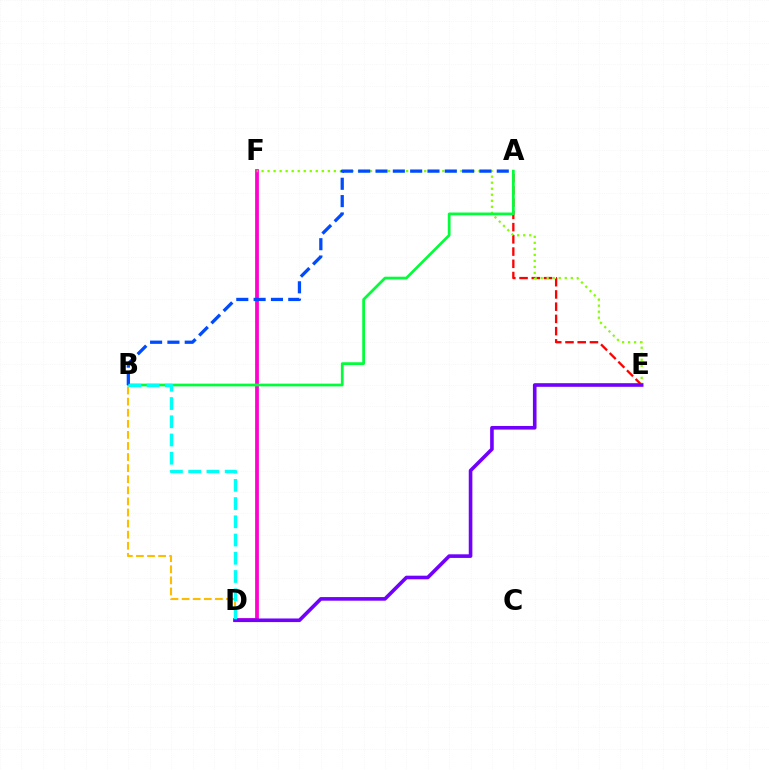{('A', 'E'): [{'color': '#ff0000', 'line_style': 'dashed', 'thickness': 1.66}], ('D', 'F'): [{'color': '#ff00cf', 'line_style': 'solid', 'thickness': 2.7}], ('E', 'F'): [{'color': '#84ff00', 'line_style': 'dotted', 'thickness': 1.64}], ('A', 'B'): [{'color': '#00ff39', 'line_style': 'solid', 'thickness': 1.97}, {'color': '#004bff', 'line_style': 'dashed', 'thickness': 2.35}], ('B', 'D'): [{'color': '#ffbd00', 'line_style': 'dashed', 'thickness': 1.51}, {'color': '#00fff6', 'line_style': 'dashed', 'thickness': 2.48}], ('D', 'E'): [{'color': '#7200ff', 'line_style': 'solid', 'thickness': 2.6}]}